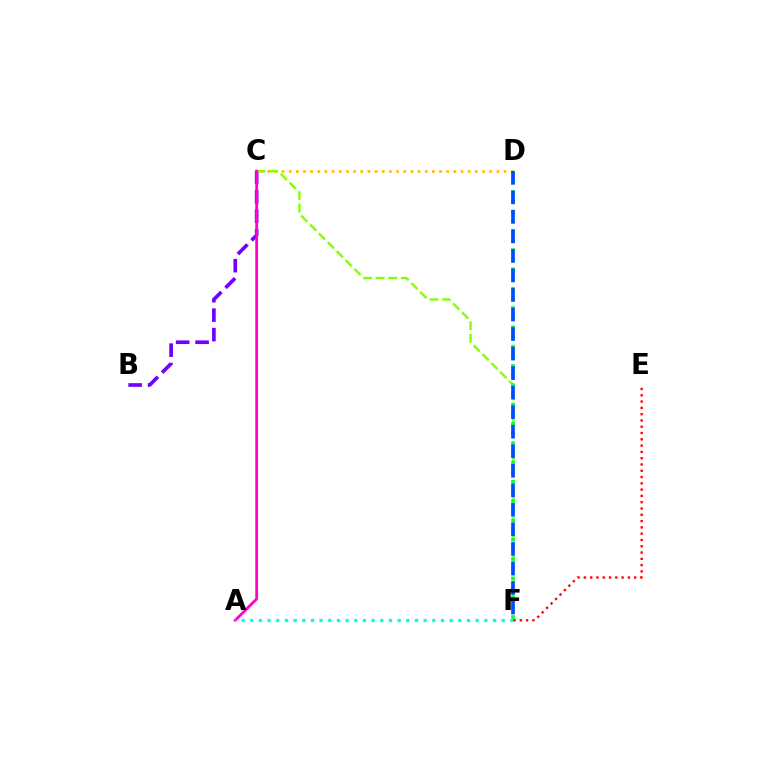{('B', 'C'): [{'color': '#7200ff', 'line_style': 'dashed', 'thickness': 2.64}], ('C', 'D'): [{'color': '#ffbd00', 'line_style': 'dotted', 'thickness': 1.95}], ('C', 'F'): [{'color': '#84ff00', 'line_style': 'dashed', 'thickness': 1.71}], ('D', 'F'): [{'color': '#00ff39', 'line_style': 'dotted', 'thickness': 2.62}, {'color': '#004bff', 'line_style': 'dashed', 'thickness': 2.65}], ('A', 'C'): [{'color': '#ff00cf', 'line_style': 'solid', 'thickness': 2.01}], ('A', 'F'): [{'color': '#00fff6', 'line_style': 'dotted', 'thickness': 2.36}], ('E', 'F'): [{'color': '#ff0000', 'line_style': 'dotted', 'thickness': 1.71}]}